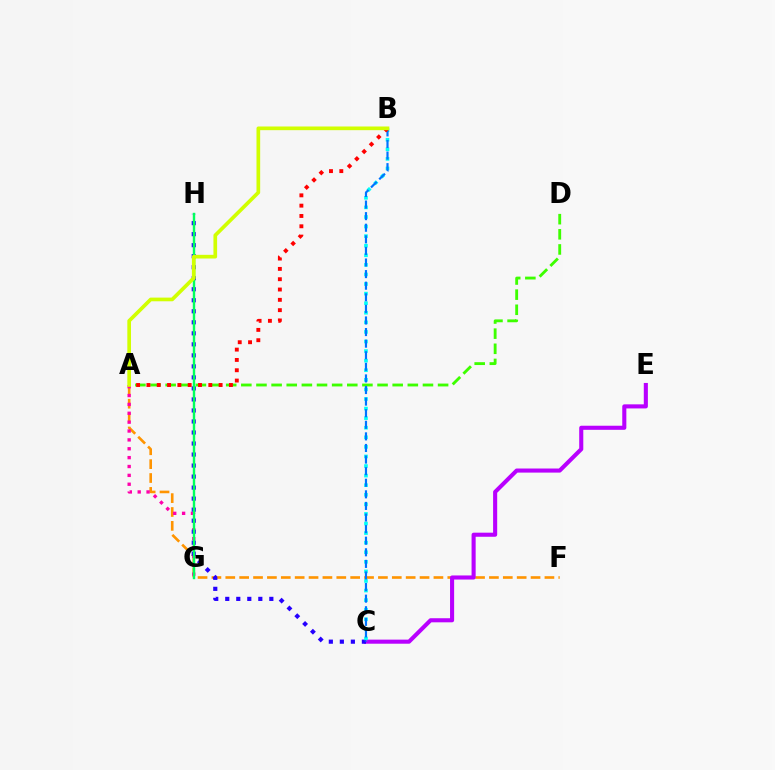{('A', 'F'): [{'color': '#ff9400', 'line_style': 'dashed', 'thickness': 1.88}], ('C', 'E'): [{'color': '#b900ff', 'line_style': 'solid', 'thickness': 2.94}], ('A', 'G'): [{'color': '#ff00ac', 'line_style': 'dotted', 'thickness': 2.41}], ('C', 'H'): [{'color': '#2500ff', 'line_style': 'dotted', 'thickness': 2.99}], ('G', 'H'): [{'color': '#00ff5c', 'line_style': 'solid', 'thickness': 1.73}], ('A', 'D'): [{'color': '#3dff00', 'line_style': 'dashed', 'thickness': 2.06}], ('B', 'C'): [{'color': '#00fff6', 'line_style': 'dotted', 'thickness': 2.6}, {'color': '#0074ff', 'line_style': 'dashed', 'thickness': 1.57}], ('A', 'B'): [{'color': '#ff0000', 'line_style': 'dotted', 'thickness': 2.8}, {'color': '#d1ff00', 'line_style': 'solid', 'thickness': 2.65}]}